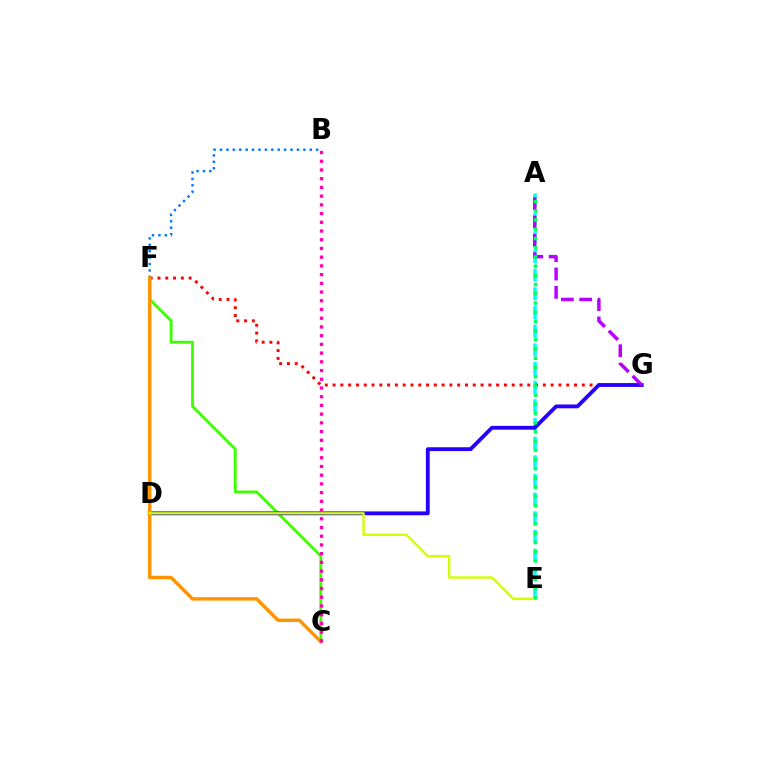{('A', 'E'): [{'color': '#00fff6', 'line_style': 'dashed', 'thickness': 2.54}, {'color': '#00ff5c', 'line_style': 'dotted', 'thickness': 2.5}], ('F', 'G'): [{'color': '#ff0000', 'line_style': 'dotted', 'thickness': 2.12}], ('C', 'F'): [{'color': '#3dff00', 'line_style': 'solid', 'thickness': 2.05}, {'color': '#ff9400', 'line_style': 'solid', 'thickness': 2.48}], ('D', 'G'): [{'color': '#2500ff', 'line_style': 'solid', 'thickness': 2.76}], ('B', 'F'): [{'color': '#0074ff', 'line_style': 'dotted', 'thickness': 1.74}], ('A', 'G'): [{'color': '#b900ff', 'line_style': 'dashed', 'thickness': 2.49}], ('D', 'E'): [{'color': '#d1ff00', 'line_style': 'solid', 'thickness': 1.72}], ('B', 'C'): [{'color': '#ff00ac', 'line_style': 'dotted', 'thickness': 2.37}]}